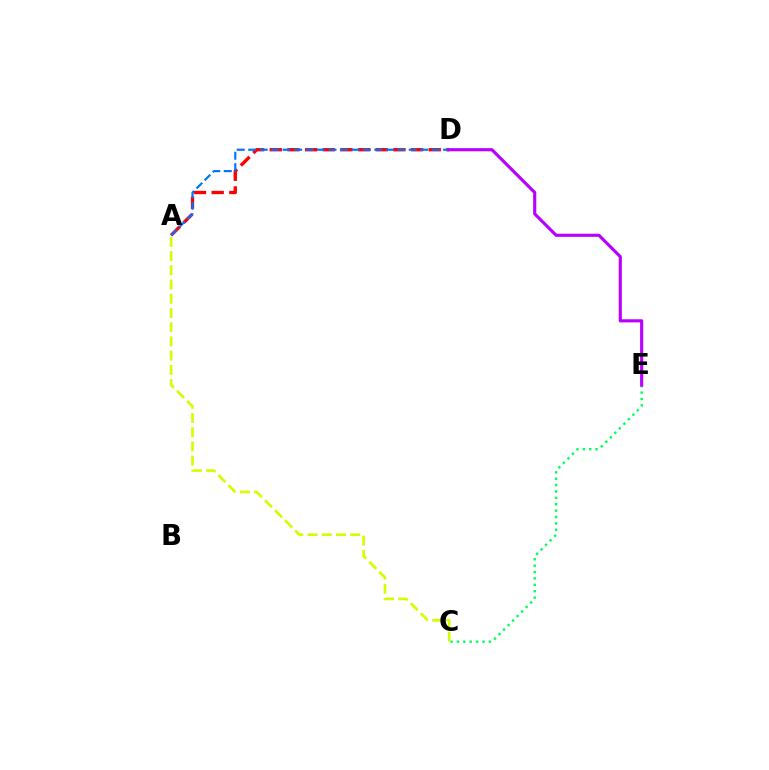{('C', 'E'): [{'color': '#00ff5c', 'line_style': 'dotted', 'thickness': 1.74}], ('A', 'D'): [{'color': '#ff0000', 'line_style': 'dashed', 'thickness': 2.4}, {'color': '#0074ff', 'line_style': 'dashed', 'thickness': 1.56}], ('D', 'E'): [{'color': '#b900ff', 'line_style': 'solid', 'thickness': 2.25}], ('A', 'C'): [{'color': '#d1ff00', 'line_style': 'dashed', 'thickness': 1.93}]}